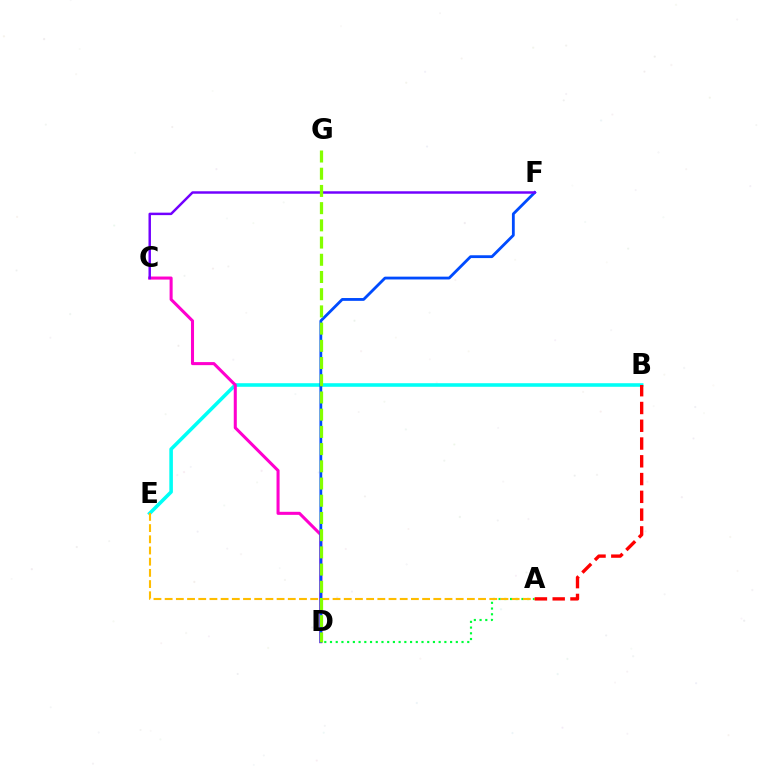{('B', 'E'): [{'color': '#00fff6', 'line_style': 'solid', 'thickness': 2.57}], ('A', 'D'): [{'color': '#00ff39', 'line_style': 'dotted', 'thickness': 1.55}], ('C', 'D'): [{'color': '#ff00cf', 'line_style': 'solid', 'thickness': 2.2}], ('D', 'F'): [{'color': '#004bff', 'line_style': 'solid', 'thickness': 2.03}], ('A', 'E'): [{'color': '#ffbd00', 'line_style': 'dashed', 'thickness': 1.52}], ('C', 'F'): [{'color': '#7200ff', 'line_style': 'solid', 'thickness': 1.77}], ('A', 'B'): [{'color': '#ff0000', 'line_style': 'dashed', 'thickness': 2.41}], ('D', 'G'): [{'color': '#84ff00', 'line_style': 'dashed', 'thickness': 2.34}]}